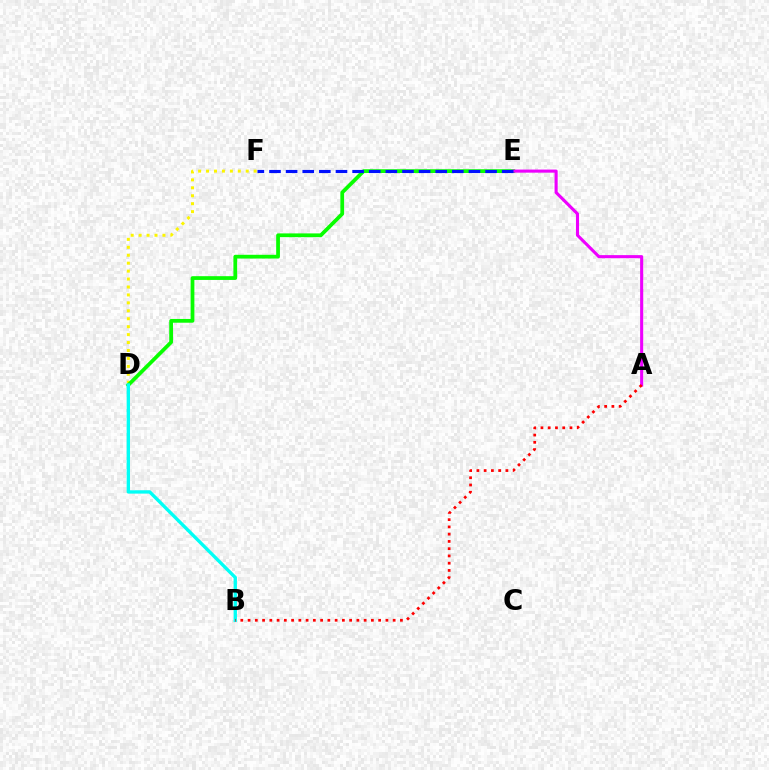{('D', 'F'): [{'color': '#fcf500', 'line_style': 'dotted', 'thickness': 2.16}], ('D', 'E'): [{'color': '#08ff00', 'line_style': 'solid', 'thickness': 2.7}], ('A', 'E'): [{'color': '#ee00ff', 'line_style': 'solid', 'thickness': 2.23}], ('E', 'F'): [{'color': '#0010ff', 'line_style': 'dashed', 'thickness': 2.26}], ('B', 'D'): [{'color': '#00fff6', 'line_style': 'solid', 'thickness': 2.41}], ('A', 'B'): [{'color': '#ff0000', 'line_style': 'dotted', 'thickness': 1.97}]}